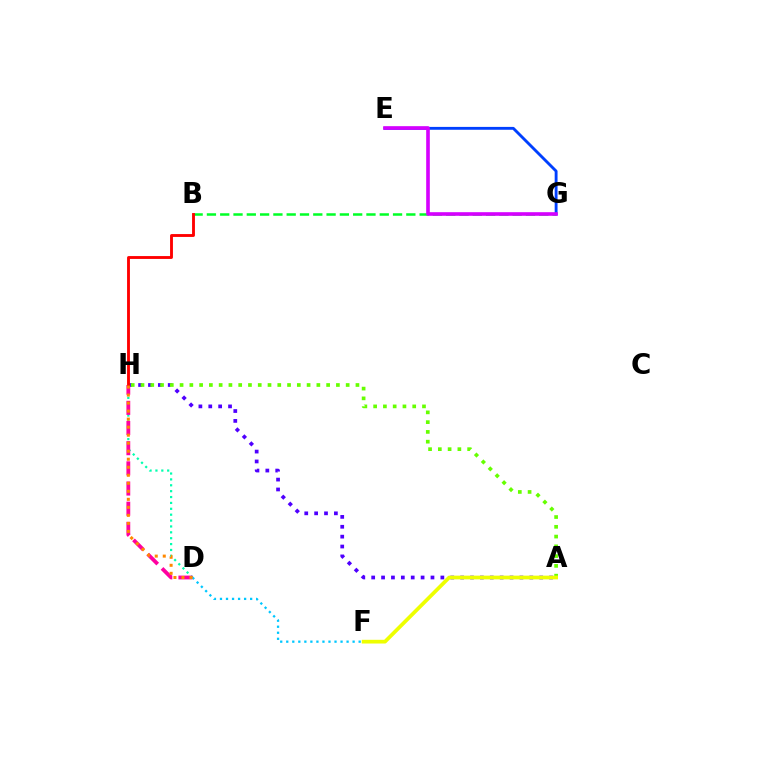{('D', 'H'): [{'color': '#00ffaf', 'line_style': 'dotted', 'thickness': 1.6}, {'color': '#ff00a0', 'line_style': 'dashed', 'thickness': 2.74}, {'color': '#ff8800', 'line_style': 'dotted', 'thickness': 2.18}], ('D', 'F'): [{'color': '#00c7ff', 'line_style': 'dotted', 'thickness': 1.64}], ('B', 'G'): [{'color': '#00ff27', 'line_style': 'dashed', 'thickness': 1.81}], ('A', 'H'): [{'color': '#4f00ff', 'line_style': 'dotted', 'thickness': 2.68}, {'color': '#66ff00', 'line_style': 'dotted', 'thickness': 2.65}], ('B', 'H'): [{'color': '#ff0000', 'line_style': 'solid', 'thickness': 2.07}], ('E', 'G'): [{'color': '#003fff', 'line_style': 'solid', 'thickness': 2.06}, {'color': '#d600ff', 'line_style': 'solid', 'thickness': 2.61}], ('A', 'F'): [{'color': '#eeff00', 'line_style': 'solid', 'thickness': 2.68}]}